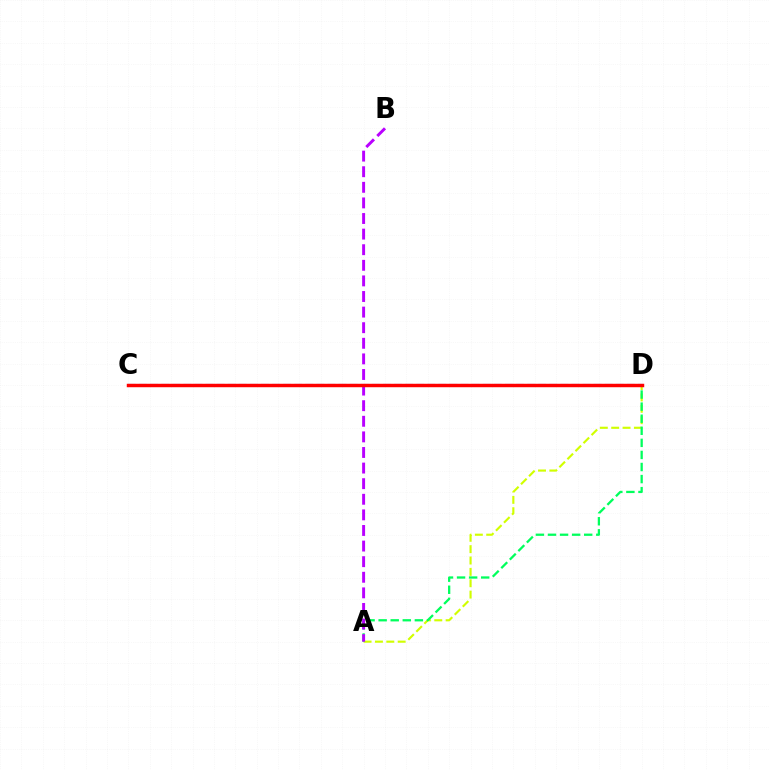{('A', 'D'): [{'color': '#d1ff00', 'line_style': 'dashed', 'thickness': 1.54}, {'color': '#00ff5c', 'line_style': 'dashed', 'thickness': 1.64}], ('C', 'D'): [{'color': '#0074ff', 'line_style': 'dashed', 'thickness': 1.51}, {'color': '#ff0000', 'line_style': 'solid', 'thickness': 2.48}], ('A', 'B'): [{'color': '#b900ff', 'line_style': 'dashed', 'thickness': 2.12}]}